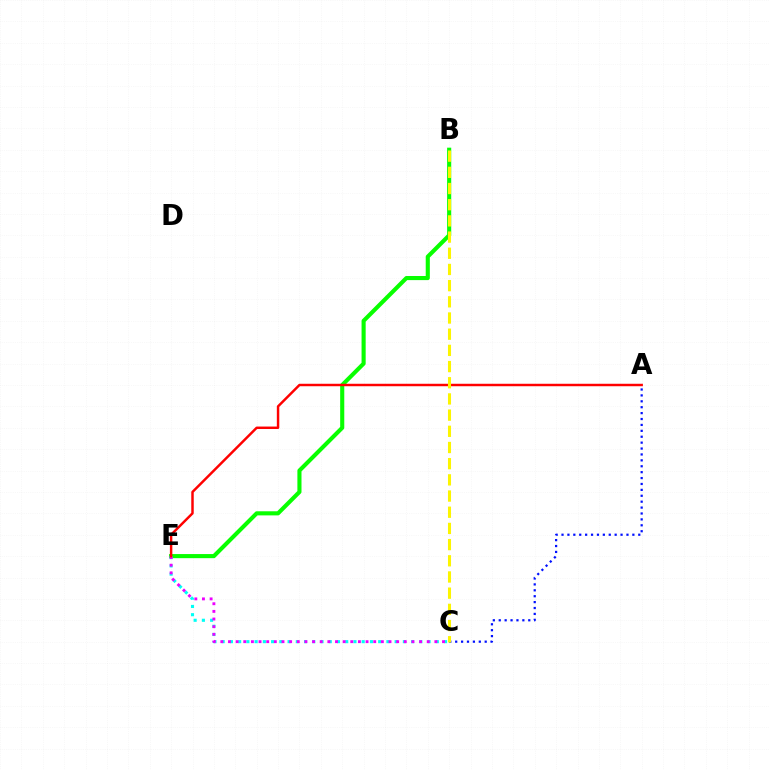{('B', 'E'): [{'color': '#08ff00', 'line_style': 'solid', 'thickness': 2.95}], ('C', 'E'): [{'color': '#00fff6', 'line_style': 'dotted', 'thickness': 2.24}, {'color': '#ee00ff', 'line_style': 'dotted', 'thickness': 2.08}], ('A', 'E'): [{'color': '#ff0000', 'line_style': 'solid', 'thickness': 1.77}], ('A', 'C'): [{'color': '#0010ff', 'line_style': 'dotted', 'thickness': 1.6}], ('B', 'C'): [{'color': '#fcf500', 'line_style': 'dashed', 'thickness': 2.2}]}